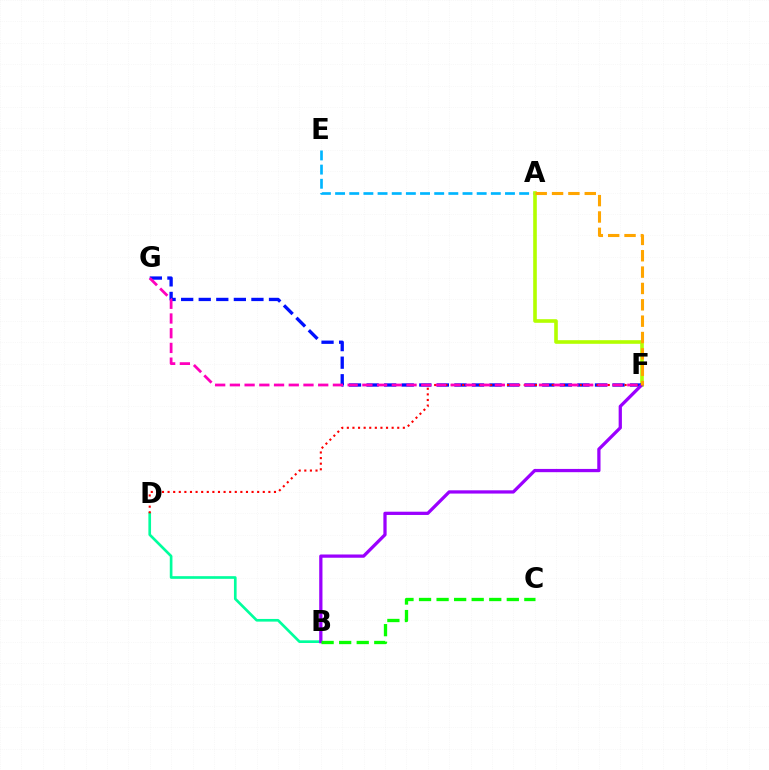{('A', 'E'): [{'color': '#00b5ff', 'line_style': 'dashed', 'thickness': 1.92}], ('A', 'F'): [{'color': '#b3ff00', 'line_style': 'solid', 'thickness': 2.6}, {'color': '#ffa500', 'line_style': 'dashed', 'thickness': 2.22}], ('B', 'D'): [{'color': '#00ff9d', 'line_style': 'solid', 'thickness': 1.92}], ('F', 'G'): [{'color': '#0010ff', 'line_style': 'dashed', 'thickness': 2.39}, {'color': '#ff00bd', 'line_style': 'dashed', 'thickness': 2.0}], ('B', 'F'): [{'color': '#9b00ff', 'line_style': 'solid', 'thickness': 2.34}], ('D', 'F'): [{'color': '#ff0000', 'line_style': 'dotted', 'thickness': 1.52}], ('B', 'C'): [{'color': '#08ff00', 'line_style': 'dashed', 'thickness': 2.38}]}